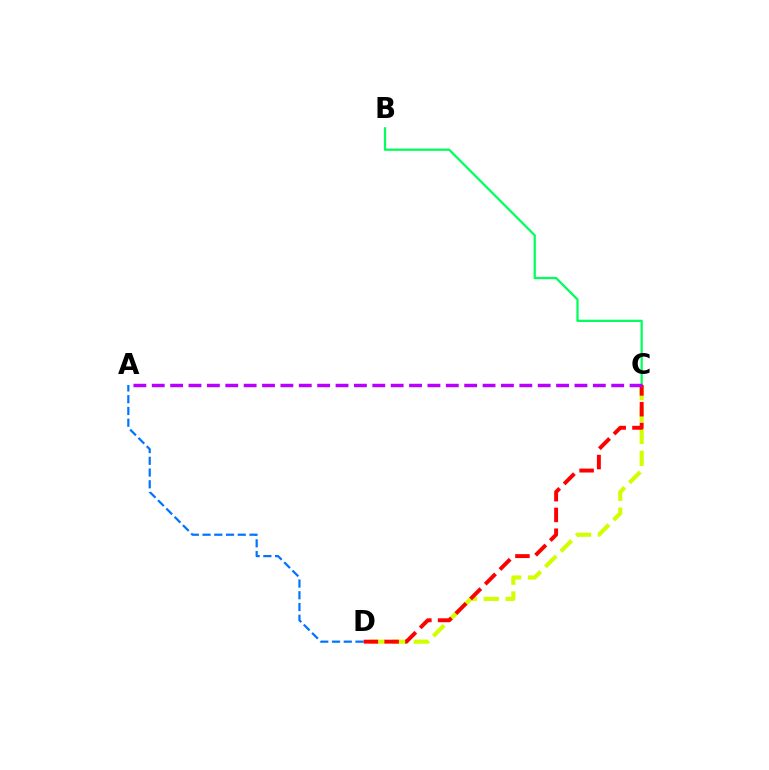{('B', 'C'): [{'color': '#00ff5c', 'line_style': 'solid', 'thickness': 1.63}], ('C', 'D'): [{'color': '#d1ff00', 'line_style': 'dashed', 'thickness': 2.97}, {'color': '#ff0000', 'line_style': 'dashed', 'thickness': 2.82}], ('A', 'C'): [{'color': '#b900ff', 'line_style': 'dashed', 'thickness': 2.5}], ('A', 'D'): [{'color': '#0074ff', 'line_style': 'dashed', 'thickness': 1.6}]}